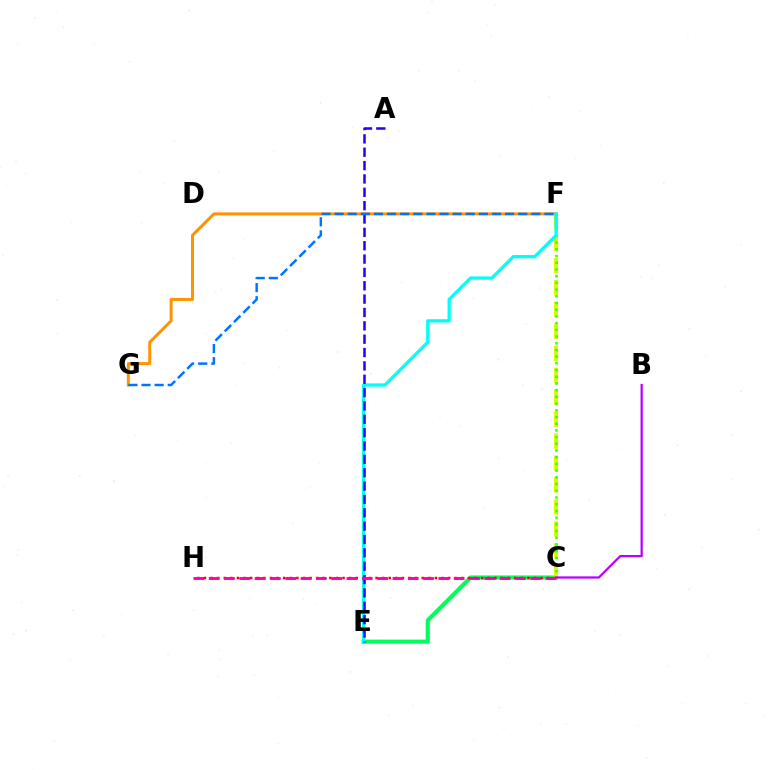{('C', 'E'): [{'color': '#00ff5c', 'line_style': 'solid', 'thickness': 2.97}], ('C', 'F'): [{'color': '#d1ff00', 'line_style': 'dashed', 'thickness': 2.98}, {'color': '#3dff00', 'line_style': 'dotted', 'thickness': 1.82}], ('F', 'G'): [{'color': '#ff9400', 'line_style': 'solid', 'thickness': 2.16}, {'color': '#0074ff', 'line_style': 'dashed', 'thickness': 1.78}], ('E', 'F'): [{'color': '#00fff6', 'line_style': 'solid', 'thickness': 2.35}], ('C', 'H'): [{'color': '#ff0000', 'line_style': 'dotted', 'thickness': 1.79}, {'color': '#ff00ac', 'line_style': 'dashed', 'thickness': 2.08}], ('A', 'E'): [{'color': '#2500ff', 'line_style': 'dashed', 'thickness': 1.81}], ('B', 'C'): [{'color': '#b900ff', 'line_style': 'solid', 'thickness': 1.62}]}